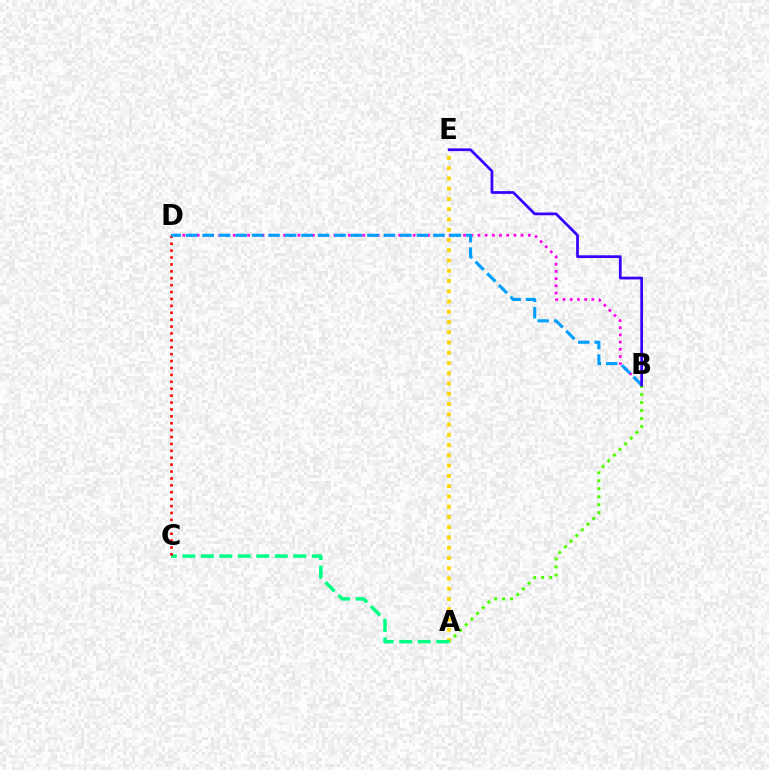{('A', 'E'): [{'color': '#ffd500', 'line_style': 'dotted', 'thickness': 2.79}], ('A', 'B'): [{'color': '#4fff00', 'line_style': 'dotted', 'thickness': 2.17}], ('B', 'D'): [{'color': '#ff00ed', 'line_style': 'dotted', 'thickness': 1.96}, {'color': '#009eff', 'line_style': 'dashed', 'thickness': 2.24}], ('A', 'C'): [{'color': '#00ff86', 'line_style': 'dashed', 'thickness': 2.51}], ('C', 'D'): [{'color': '#ff0000', 'line_style': 'dotted', 'thickness': 1.88}], ('B', 'E'): [{'color': '#3700ff', 'line_style': 'solid', 'thickness': 1.97}]}